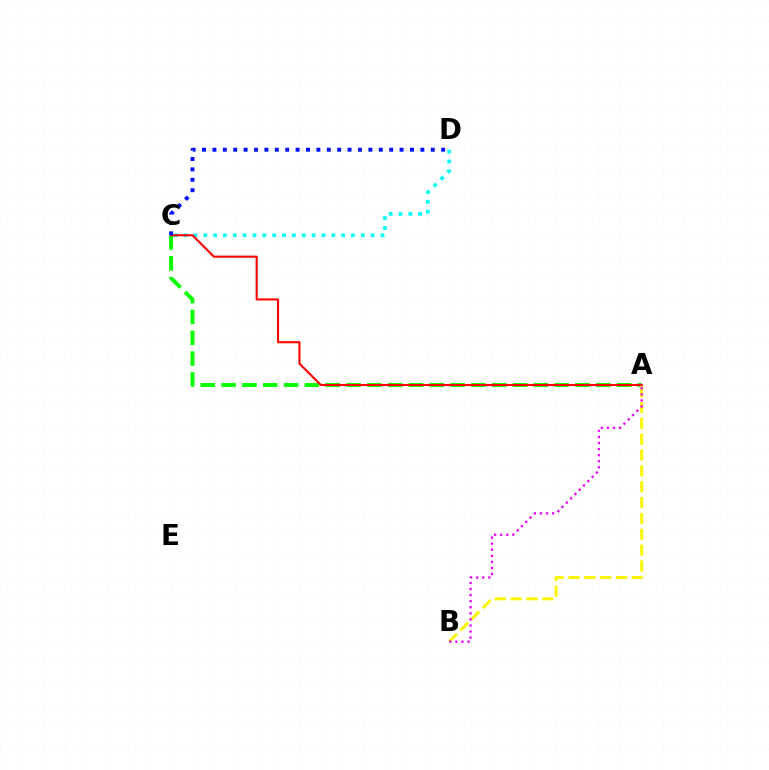{('C', 'D'): [{'color': '#00fff6', 'line_style': 'dotted', 'thickness': 2.68}, {'color': '#0010ff', 'line_style': 'dotted', 'thickness': 2.82}], ('A', 'C'): [{'color': '#08ff00', 'line_style': 'dashed', 'thickness': 2.83}, {'color': '#ff0000', 'line_style': 'solid', 'thickness': 1.51}], ('A', 'B'): [{'color': '#fcf500', 'line_style': 'dashed', 'thickness': 2.15}, {'color': '#ee00ff', 'line_style': 'dotted', 'thickness': 1.65}]}